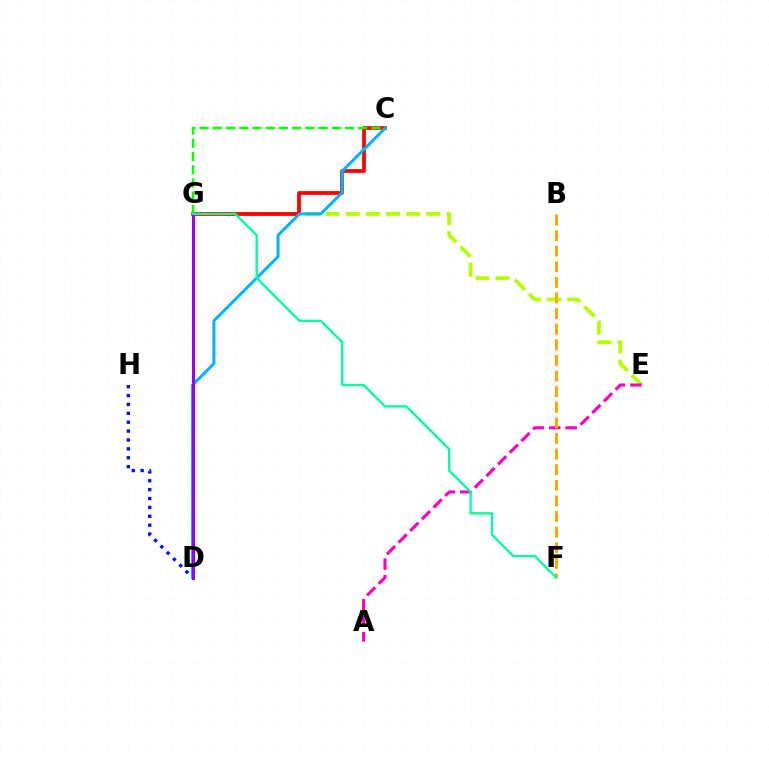{('E', 'G'): [{'color': '#b3ff00', 'line_style': 'dashed', 'thickness': 2.74}], ('D', 'H'): [{'color': '#0010ff', 'line_style': 'dotted', 'thickness': 2.41}], ('C', 'G'): [{'color': '#ff0000', 'line_style': 'solid', 'thickness': 2.71}, {'color': '#08ff00', 'line_style': 'dashed', 'thickness': 1.8}], ('A', 'E'): [{'color': '#ff00bd', 'line_style': 'dashed', 'thickness': 2.24}], ('B', 'F'): [{'color': '#ffa500', 'line_style': 'dashed', 'thickness': 2.12}], ('C', 'D'): [{'color': '#00b5ff', 'line_style': 'solid', 'thickness': 2.15}], ('D', 'G'): [{'color': '#9b00ff', 'line_style': 'solid', 'thickness': 2.19}], ('F', 'G'): [{'color': '#00ff9d', 'line_style': 'solid', 'thickness': 1.68}]}